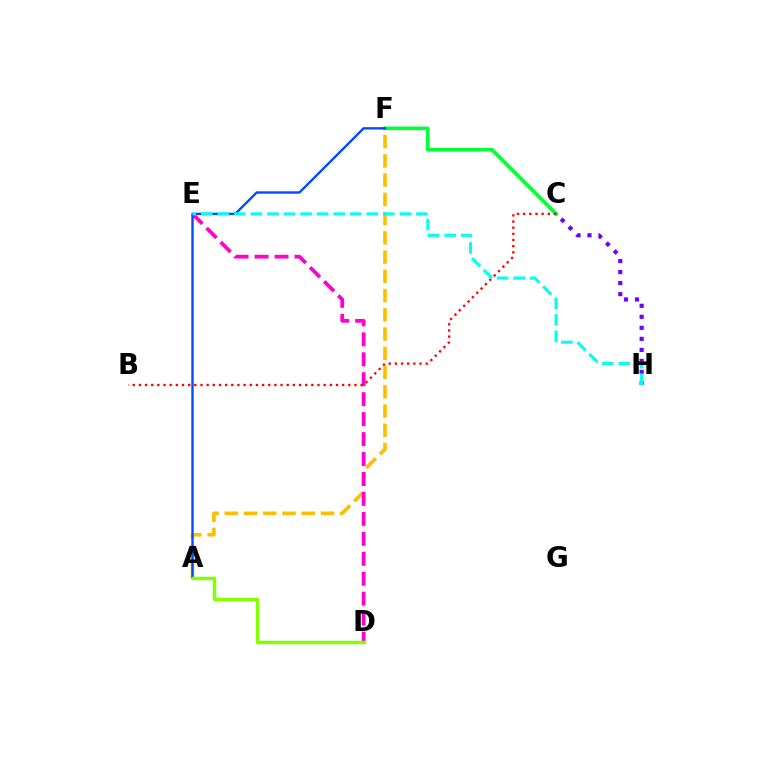{('A', 'F'): [{'color': '#ffbd00', 'line_style': 'dashed', 'thickness': 2.61}, {'color': '#004bff', 'line_style': 'solid', 'thickness': 1.71}], ('C', 'F'): [{'color': '#00ff39', 'line_style': 'solid', 'thickness': 2.58}], ('C', 'H'): [{'color': '#7200ff', 'line_style': 'dotted', 'thickness': 2.99}], ('D', 'E'): [{'color': '#ff00cf', 'line_style': 'dashed', 'thickness': 2.71}], ('B', 'C'): [{'color': '#ff0000', 'line_style': 'dotted', 'thickness': 1.67}], ('A', 'D'): [{'color': '#84ff00', 'line_style': 'solid', 'thickness': 2.49}], ('E', 'H'): [{'color': '#00fff6', 'line_style': 'dashed', 'thickness': 2.25}]}